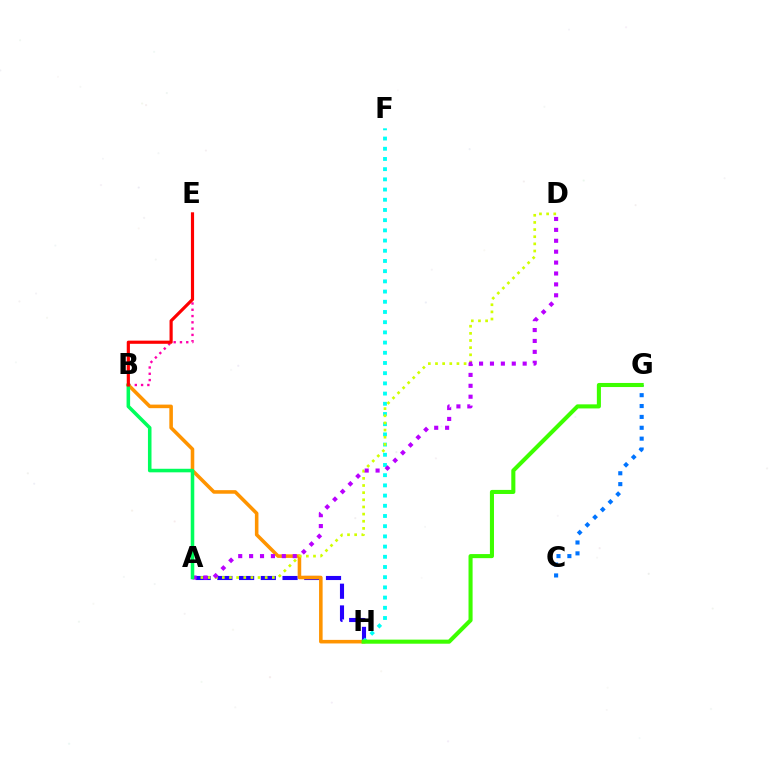{('C', 'G'): [{'color': '#0074ff', 'line_style': 'dotted', 'thickness': 2.95}], ('B', 'E'): [{'color': '#ff00ac', 'line_style': 'dotted', 'thickness': 1.71}, {'color': '#ff0000', 'line_style': 'solid', 'thickness': 2.28}], ('A', 'H'): [{'color': '#2500ff', 'line_style': 'dashed', 'thickness': 2.95}], ('F', 'H'): [{'color': '#00fff6', 'line_style': 'dotted', 'thickness': 2.77}], ('B', 'H'): [{'color': '#ff9400', 'line_style': 'solid', 'thickness': 2.57}], ('A', 'D'): [{'color': '#d1ff00', 'line_style': 'dotted', 'thickness': 1.94}, {'color': '#b900ff', 'line_style': 'dotted', 'thickness': 2.96}], ('G', 'H'): [{'color': '#3dff00', 'line_style': 'solid', 'thickness': 2.94}], ('A', 'B'): [{'color': '#00ff5c', 'line_style': 'solid', 'thickness': 2.56}]}